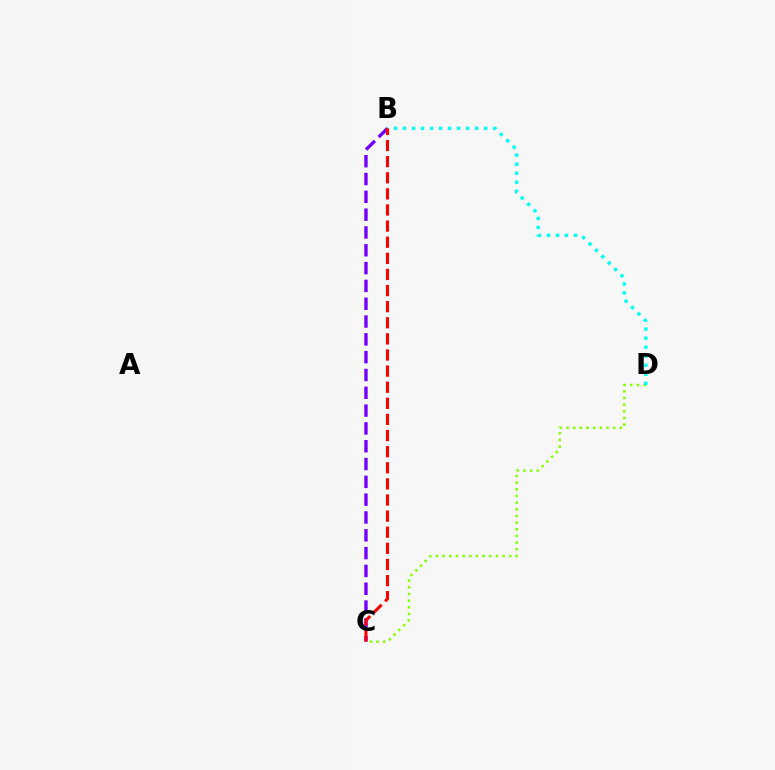{('C', 'D'): [{'color': '#84ff00', 'line_style': 'dotted', 'thickness': 1.81}], ('B', 'C'): [{'color': '#7200ff', 'line_style': 'dashed', 'thickness': 2.42}, {'color': '#ff0000', 'line_style': 'dashed', 'thickness': 2.19}], ('B', 'D'): [{'color': '#00fff6', 'line_style': 'dotted', 'thickness': 2.45}]}